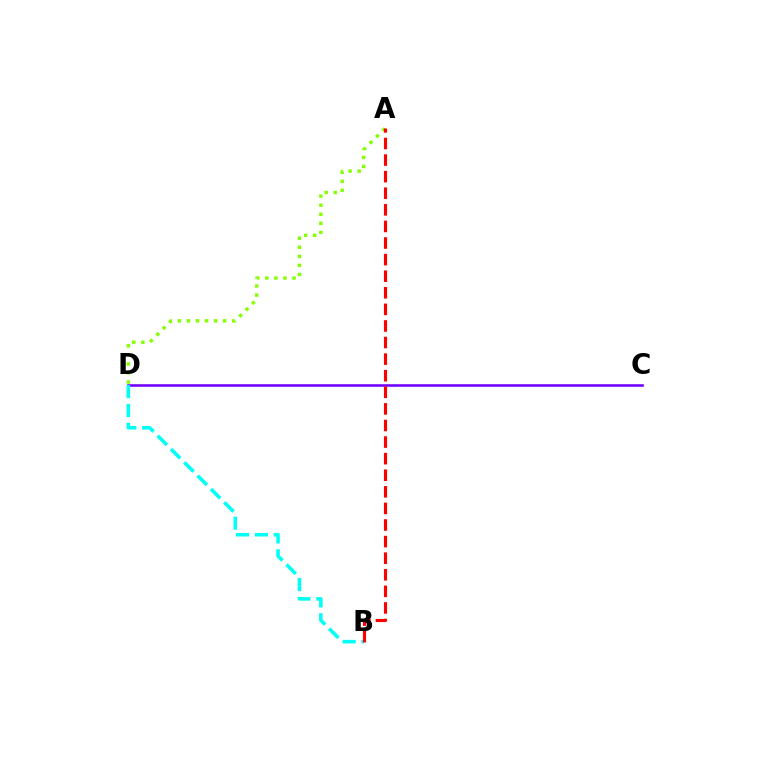{('A', 'D'): [{'color': '#84ff00', 'line_style': 'dotted', 'thickness': 2.46}], ('C', 'D'): [{'color': '#7200ff', 'line_style': 'solid', 'thickness': 1.86}], ('B', 'D'): [{'color': '#00fff6', 'line_style': 'dashed', 'thickness': 2.56}], ('A', 'B'): [{'color': '#ff0000', 'line_style': 'dashed', 'thickness': 2.25}]}